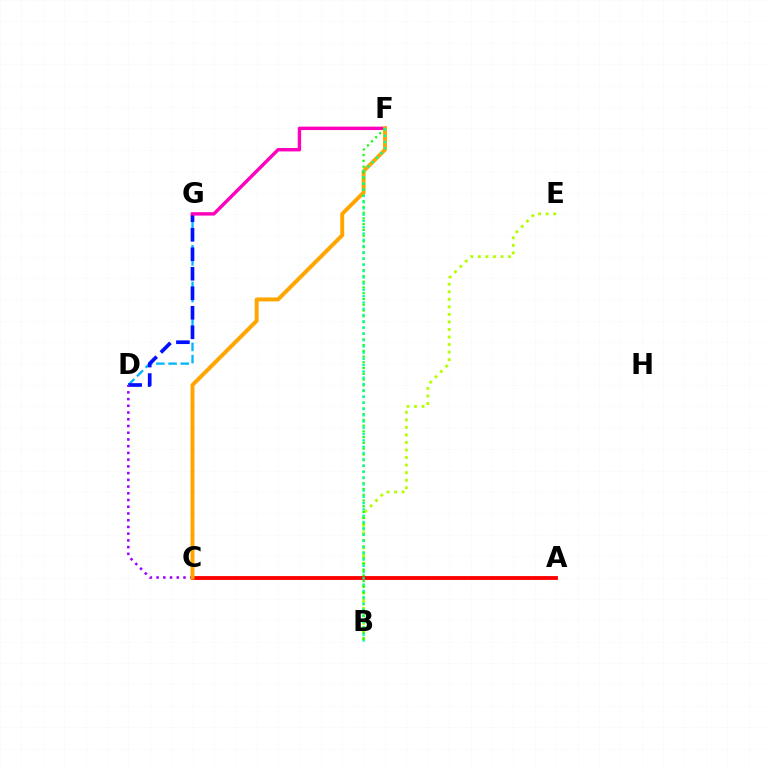{('D', 'G'): [{'color': '#00b5ff', 'line_style': 'dashed', 'thickness': 1.66}, {'color': '#0010ff', 'line_style': 'dashed', 'thickness': 2.65}], ('B', 'E'): [{'color': '#b3ff00', 'line_style': 'dotted', 'thickness': 2.05}], ('F', 'G'): [{'color': '#ff00bd', 'line_style': 'solid', 'thickness': 2.45}], ('C', 'D'): [{'color': '#9b00ff', 'line_style': 'dotted', 'thickness': 1.83}], ('A', 'C'): [{'color': '#ff0000', 'line_style': 'solid', 'thickness': 2.76}], ('C', 'F'): [{'color': '#ffa500', 'line_style': 'solid', 'thickness': 2.84}], ('B', 'F'): [{'color': '#08ff00', 'line_style': 'dotted', 'thickness': 1.56}, {'color': '#00ff9d', 'line_style': 'dotted', 'thickness': 1.7}]}